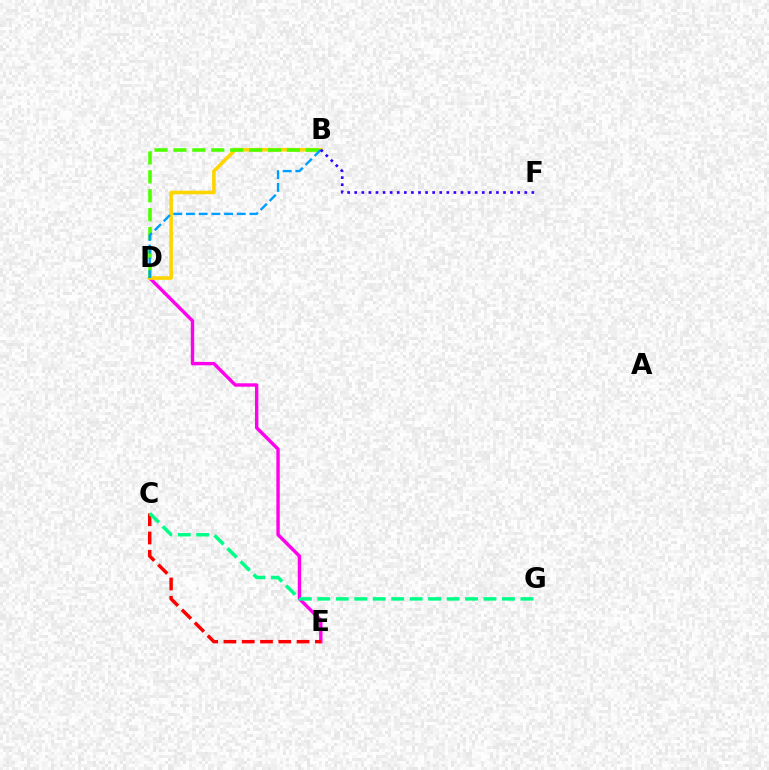{('D', 'E'): [{'color': '#ff00ed', 'line_style': 'solid', 'thickness': 2.44}], ('C', 'E'): [{'color': '#ff0000', 'line_style': 'dashed', 'thickness': 2.48}], ('C', 'G'): [{'color': '#00ff86', 'line_style': 'dashed', 'thickness': 2.51}], ('B', 'D'): [{'color': '#ffd500', 'line_style': 'solid', 'thickness': 2.58}, {'color': '#4fff00', 'line_style': 'dashed', 'thickness': 2.57}, {'color': '#009eff', 'line_style': 'dashed', 'thickness': 1.72}], ('B', 'F'): [{'color': '#3700ff', 'line_style': 'dotted', 'thickness': 1.93}]}